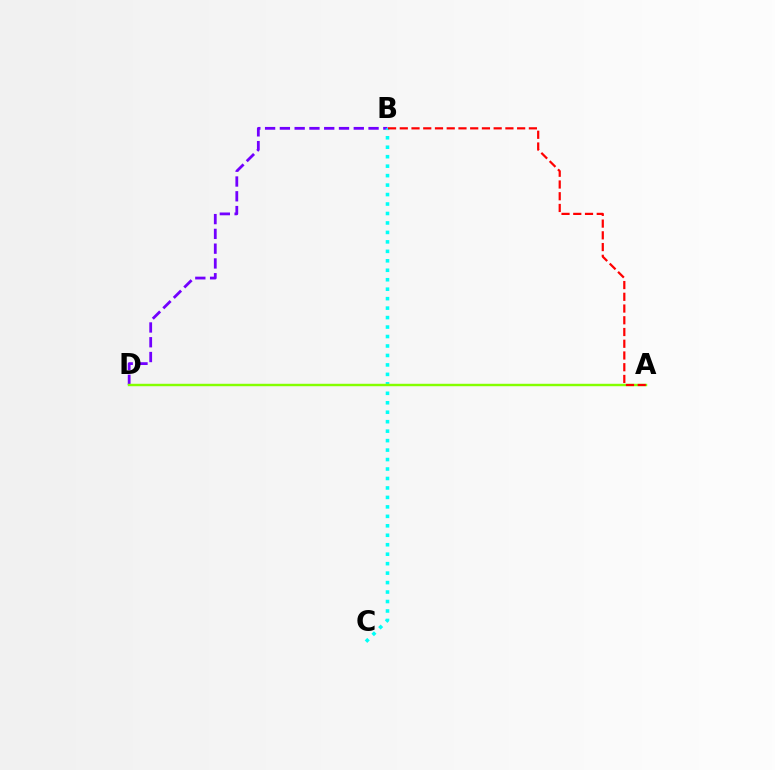{('B', 'D'): [{'color': '#7200ff', 'line_style': 'dashed', 'thickness': 2.01}], ('B', 'C'): [{'color': '#00fff6', 'line_style': 'dotted', 'thickness': 2.57}], ('A', 'D'): [{'color': '#84ff00', 'line_style': 'solid', 'thickness': 1.75}], ('A', 'B'): [{'color': '#ff0000', 'line_style': 'dashed', 'thickness': 1.59}]}